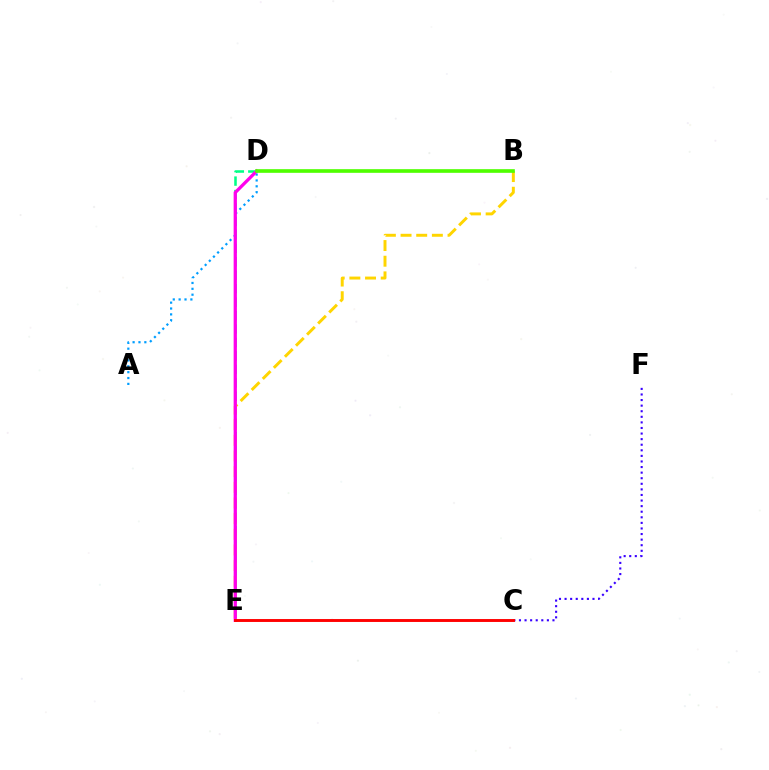{('D', 'E'): [{'color': '#00ff86', 'line_style': 'dashed', 'thickness': 1.83}, {'color': '#ff00ed', 'line_style': 'solid', 'thickness': 2.35}], ('C', 'F'): [{'color': '#3700ff', 'line_style': 'dotted', 'thickness': 1.52}], ('B', 'E'): [{'color': '#ffd500', 'line_style': 'dashed', 'thickness': 2.13}], ('A', 'D'): [{'color': '#009eff', 'line_style': 'dotted', 'thickness': 1.59}], ('B', 'D'): [{'color': '#4fff00', 'line_style': 'solid', 'thickness': 2.62}], ('C', 'E'): [{'color': '#ff0000', 'line_style': 'solid', 'thickness': 2.09}]}